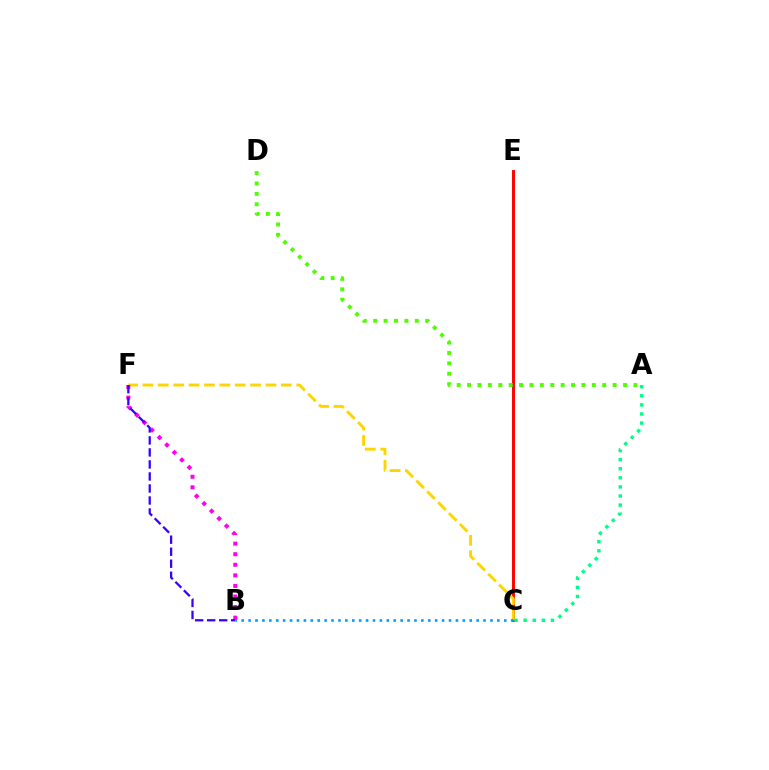{('C', 'E'): [{'color': '#ff0000', 'line_style': 'solid', 'thickness': 2.11}], ('A', 'D'): [{'color': '#4fff00', 'line_style': 'dotted', 'thickness': 2.82}], ('C', 'F'): [{'color': '#ffd500', 'line_style': 'dashed', 'thickness': 2.09}], ('B', 'C'): [{'color': '#009eff', 'line_style': 'dotted', 'thickness': 1.88}], ('A', 'C'): [{'color': '#00ff86', 'line_style': 'dotted', 'thickness': 2.47}], ('B', 'F'): [{'color': '#ff00ed', 'line_style': 'dotted', 'thickness': 2.87}, {'color': '#3700ff', 'line_style': 'dashed', 'thickness': 1.63}]}